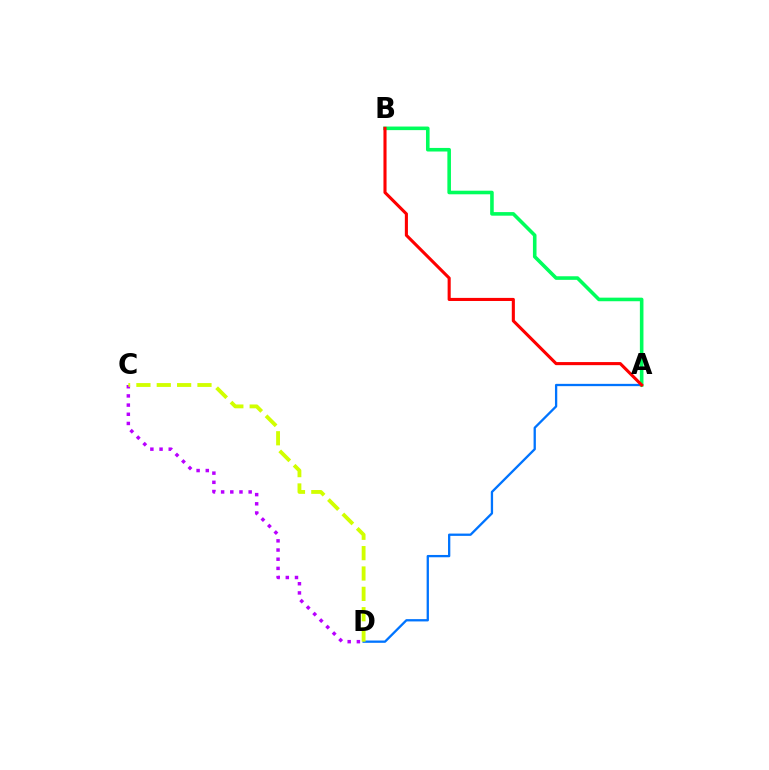{('A', 'D'): [{'color': '#0074ff', 'line_style': 'solid', 'thickness': 1.66}], ('C', 'D'): [{'color': '#b900ff', 'line_style': 'dotted', 'thickness': 2.49}, {'color': '#d1ff00', 'line_style': 'dashed', 'thickness': 2.77}], ('A', 'B'): [{'color': '#00ff5c', 'line_style': 'solid', 'thickness': 2.58}, {'color': '#ff0000', 'line_style': 'solid', 'thickness': 2.22}]}